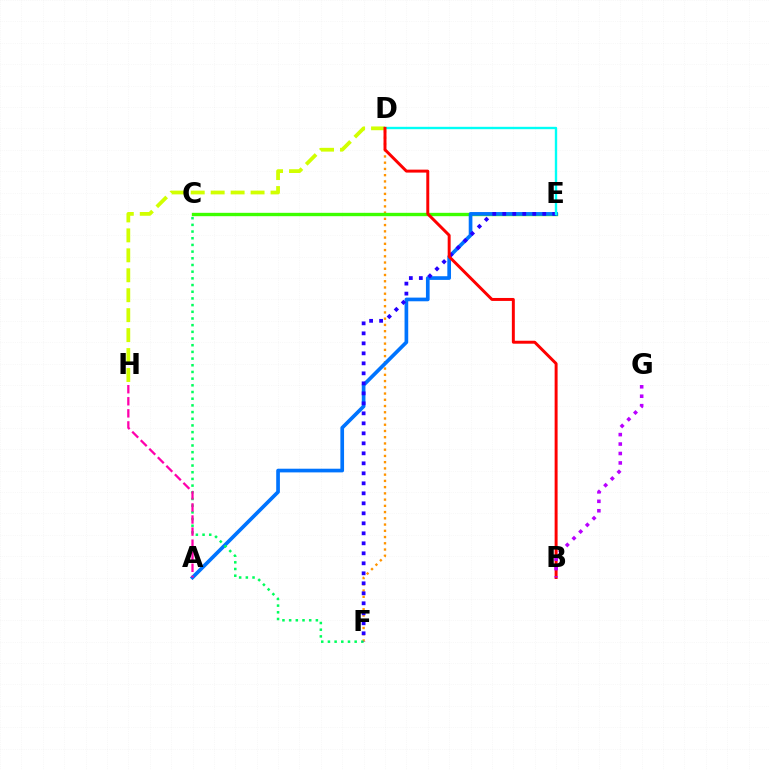{('D', 'H'): [{'color': '#d1ff00', 'line_style': 'dashed', 'thickness': 2.71}], ('D', 'F'): [{'color': '#ff9400', 'line_style': 'dotted', 'thickness': 1.7}], ('C', 'E'): [{'color': '#3dff00', 'line_style': 'solid', 'thickness': 2.41}], ('A', 'E'): [{'color': '#0074ff', 'line_style': 'solid', 'thickness': 2.65}], ('C', 'F'): [{'color': '#00ff5c', 'line_style': 'dotted', 'thickness': 1.82}], ('A', 'H'): [{'color': '#ff00ac', 'line_style': 'dashed', 'thickness': 1.64}], ('E', 'F'): [{'color': '#2500ff', 'line_style': 'dotted', 'thickness': 2.72}], ('D', 'E'): [{'color': '#00fff6', 'line_style': 'solid', 'thickness': 1.71}], ('B', 'D'): [{'color': '#ff0000', 'line_style': 'solid', 'thickness': 2.13}], ('B', 'G'): [{'color': '#b900ff', 'line_style': 'dotted', 'thickness': 2.57}]}